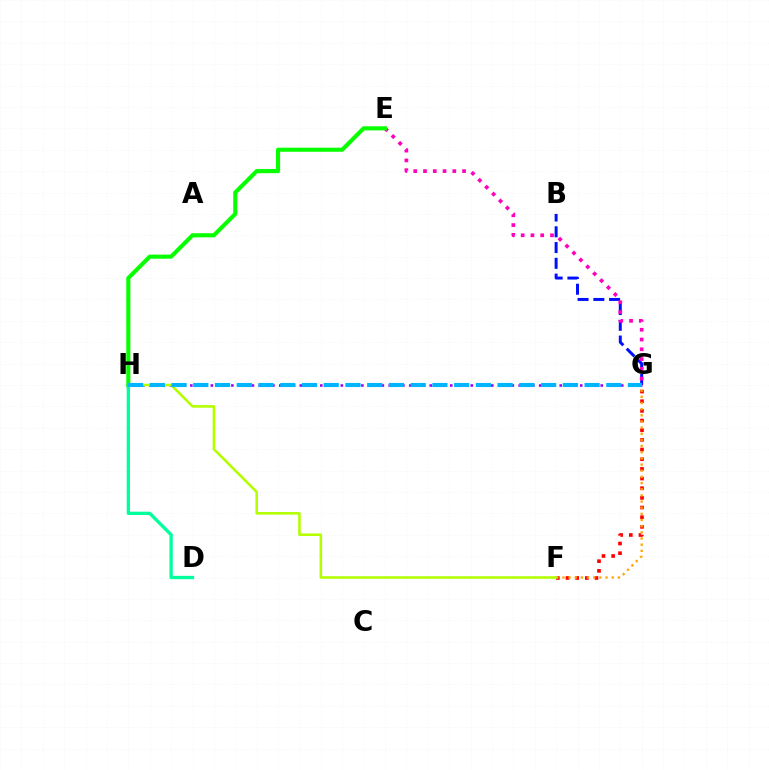{('B', 'G'): [{'color': '#0010ff', 'line_style': 'dashed', 'thickness': 2.14}], ('F', 'G'): [{'color': '#ff0000', 'line_style': 'dotted', 'thickness': 2.63}, {'color': '#ffa500', 'line_style': 'dotted', 'thickness': 1.67}], ('E', 'G'): [{'color': '#ff00bd', 'line_style': 'dotted', 'thickness': 2.65}], ('G', 'H'): [{'color': '#9b00ff', 'line_style': 'dotted', 'thickness': 1.86}, {'color': '#00b5ff', 'line_style': 'dashed', 'thickness': 2.95}], ('F', 'H'): [{'color': '#b3ff00', 'line_style': 'solid', 'thickness': 1.86}], ('D', 'H'): [{'color': '#00ff9d', 'line_style': 'solid', 'thickness': 2.39}], ('E', 'H'): [{'color': '#08ff00', 'line_style': 'solid', 'thickness': 2.95}]}